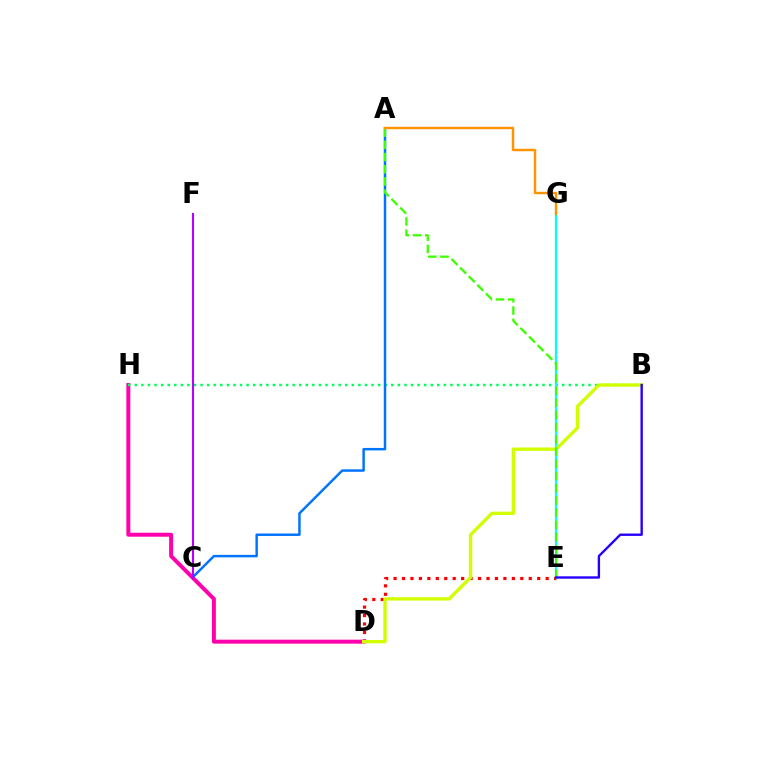{('D', 'H'): [{'color': '#ff00ac', 'line_style': 'solid', 'thickness': 2.85}], ('D', 'E'): [{'color': '#ff0000', 'line_style': 'dotted', 'thickness': 2.3}], ('B', 'H'): [{'color': '#00ff5c', 'line_style': 'dotted', 'thickness': 1.79}], ('E', 'G'): [{'color': '#00fff6', 'line_style': 'solid', 'thickness': 1.61}], ('B', 'D'): [{'color': '#d1ff00', 'line_style': 'solid', 'thickness': 2.42}], ('A', 'C'): [{'color': '#0074ff', 'line_style': 'solid', 'thickness': 1.78}], ('A', 'E'): [{'color': '#3dff00', 'line_style': 'dashed', 'thickness': 1.66}], ('B', 'E'): [{'color': '#2500ff', 'line_style': 'solid', 'thickness': 1.71}], ('C', 'F'): [{'color': '#b900ff', 'line_style': 'solid', 'thickness': 1.5}], ('A', 'G'): [{'color': '#ff9400', 'line_style': 'solid', 'thickness': 1.76}]}